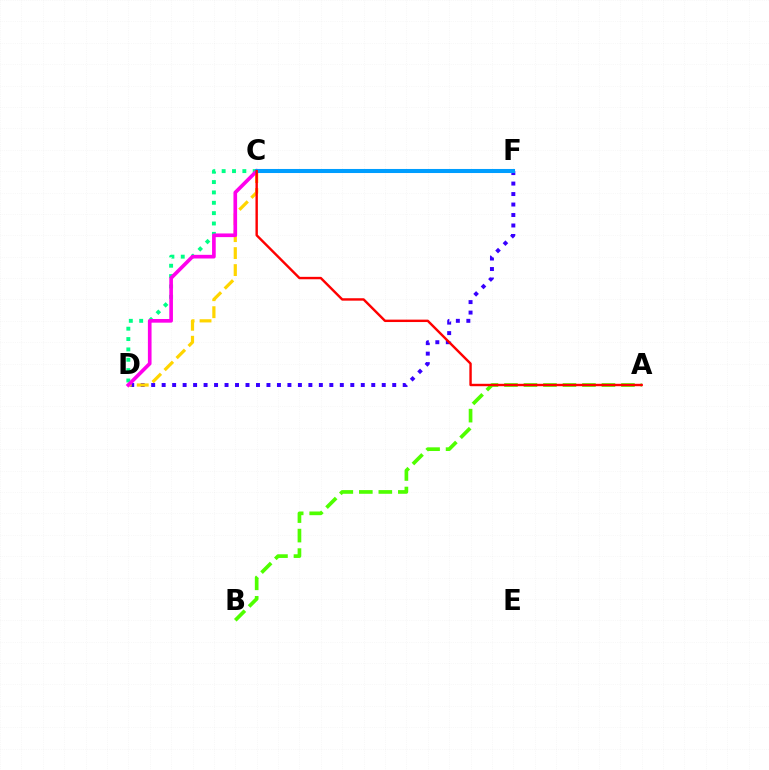{('D', 'F'): [{'color': '#3700ff', 'line_style': 'dotted', 'thickness': 2.85}], ('C', 'D'): [{'color': '#00ff86', 'line_style': 'dotted', 'thickness': 2.81}, {'color': '#ffd500', 'line_style': 'dashed', 'thickness': 2.31}, {'color': '#ff00ed', 'line_style': 'solid', 'thickness': 2.64}], ('A', 'B'): [{'color': '#4fff00', 'line_style': 'dashed', 'thickness': 2.65}], ('C', 'F'): [{'color': '#009eff', 'line_style': 'solid', 'thickness': 2.92}], ('A', 'C'): [{'color': '#ff0000', 'line_style': 'solid', 'thickness': 1.74}]}